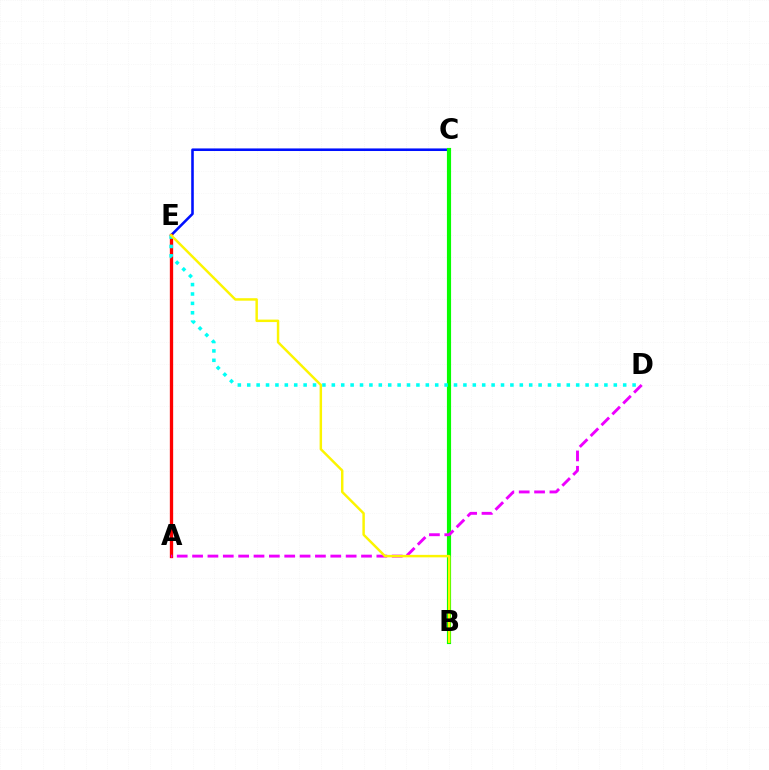{('C', 'E'): [{'color': '#0010ff', 'line_style': 'solid', 'thickness': 1.86}], ('B', 'C'): [{'color': '#08ff00', 'line_style': 'solid', 'thickness': 2.99}], ('A', 'E'): [{'color': '#ff0000', 'line_style': 'solid', 'thickness': 2.39}], ('D', 'E'): [{'color': '#00fff6', 'line_style': 'dotted', 'thickness': 2.55}], ('A', 'D'): [{'color': '#ee00ff', 'line_style': 'dashed', 'thickness': 2.09}], ('B', 'E'): [{'color': '#fcf500', 'line_style': 'solid', 'thickness': 1.78}]}